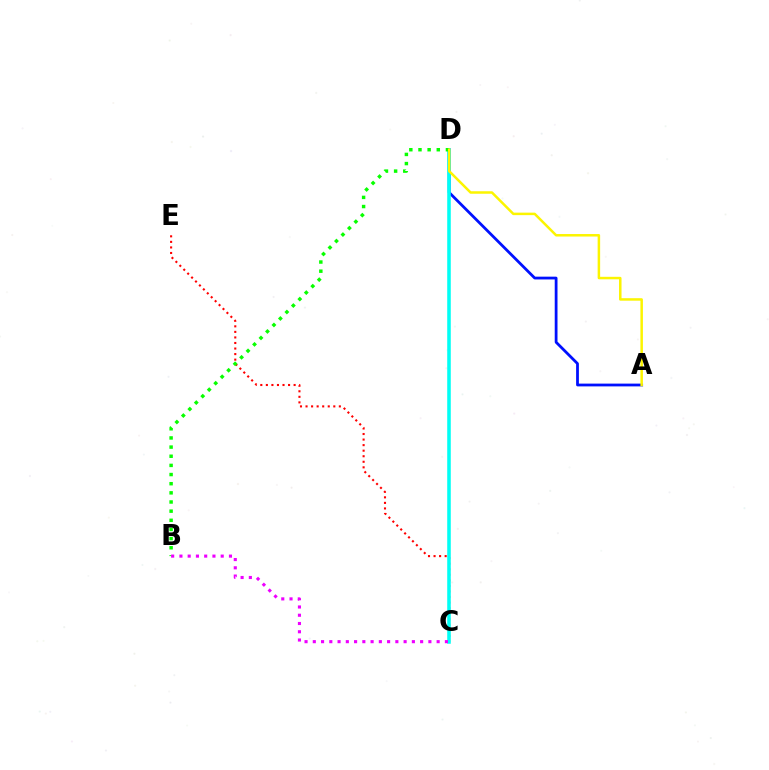{('A', 'D'): [{'color': '#0010ff', 'line_style': 'solid', 'thickness': 2.0}, {'color': '#fcf500', 'line_style': 'solid', 'thickness': 1.8}], ('C', 'E'): [{'color': '#ff0000', 'line_style': 'dotted', 'thickness': 1.51}], ('C', 'D'): [{'color': '#00fff6', 'line_style': 'solid', 'thickness': 2.56}], ('B', 'D'): [{'color': '#08ff00', 'line_style': 'dotted', 'thickness': 2.49}], ('B', 'C'): [{'color': '#ee00ff', 'line_style': 'dotted', 'thickness': 2.24}]}